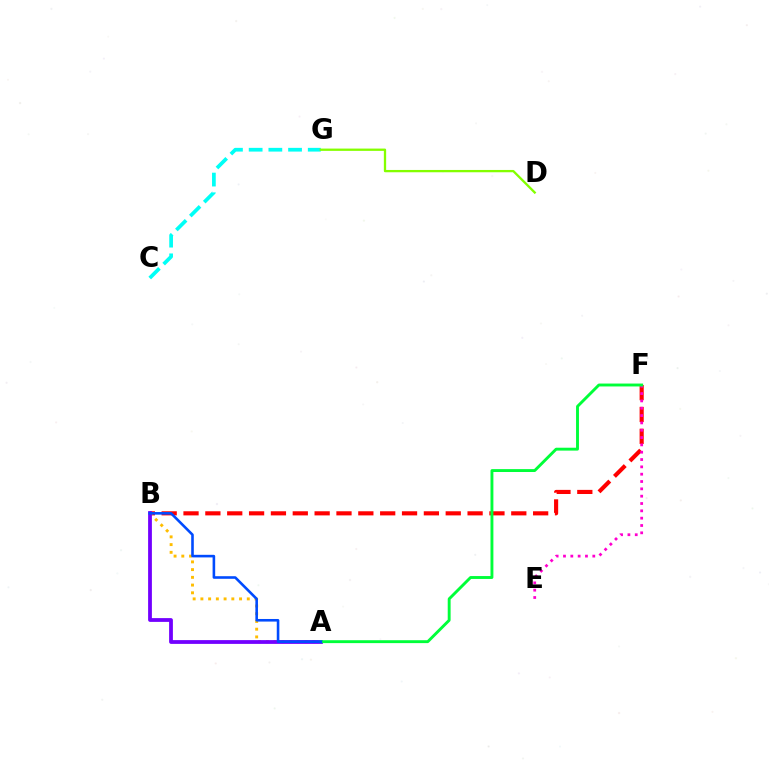{('B', 'F'): [{'color': '#ff0000', 'line_style': 'dashed', 'thickness': 2.97}], ('C', 'G'): [{'color': '#00fff6', 'line_style': 'dashed', 'thickness': 2.68}], ('E', 'F'): [{'color': '#ff00cf', 'line_style': 'dotted', 'thickness': 1.99}], ('A', 'B'): [{'color': '#ffbd00', 'line_style': 'dotted', 'thickness': 2.1}, {'color': '#7200ff', 'line_style': 'solid', 'thickness': 2.72}, {'color': '#004bff', 'line_style': 'solid', 'thickness': 1.87}], ('A', 'F'): [{'color': '#00ff39', 'line_style': 'solid', 'thickness': 2.08}], ('D', 'G'): [{'color': '#84ff00', 'line_style': 'solid', 'thickness': 1.66}]}